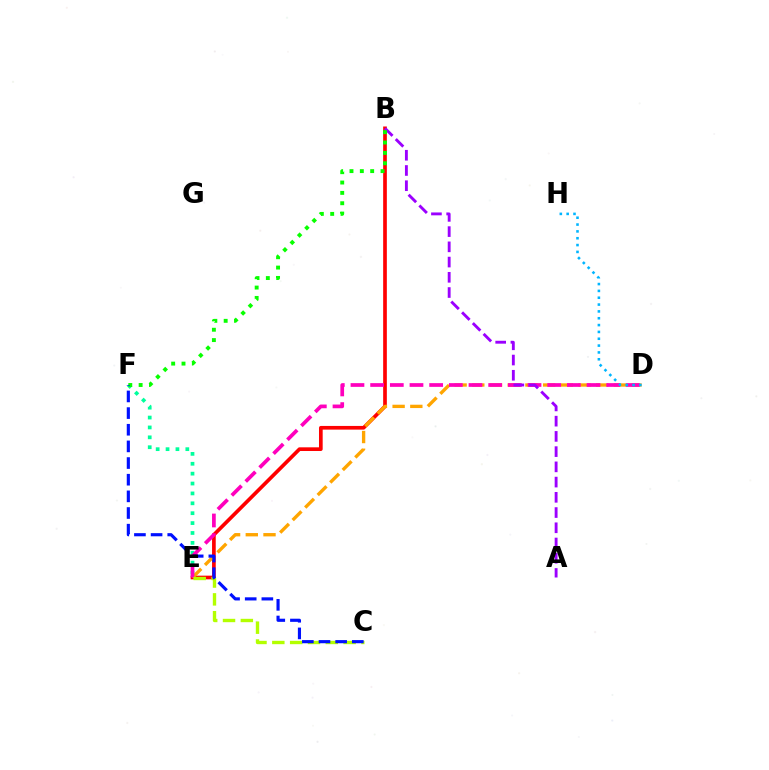{('B', 'E'): [{'color': '#ff0000', 'line_style': 'solid', 'thickness': 2.65}], ('E', 'F'): [{'color': '#00ff9d', 'line_style': 'dotted', 'thickness': 2.69}], ('D', 'E'): [{'color': '#ffa500', 'line_style': 'dashed', 'thickness': 2.41}, {'color': '#ff00bd', 'line_style': 'dashed', 'thickness': 2.67}], ('A', 'B'): [{'color': '#9b00ff', 'line_style': 'dashed', 'thickness': 2.07}], ('C', 'E'): [{'color': '#b3ff00', 'line_style': 'dashed', 'thickness': 2.42}], ('B', 'F'): [{'color': '#08ff00', 'line_style': 'dotted', 'thickness': 2.81}], ('D', 'H'): [{'color': '#00b5ff', 'line_style': 'dotted', 'thickness': 1.86}], ('C', 'F'): [{'color': '#0010ff', 'line_style': 'dashed', 'thickness': 2.26}]}